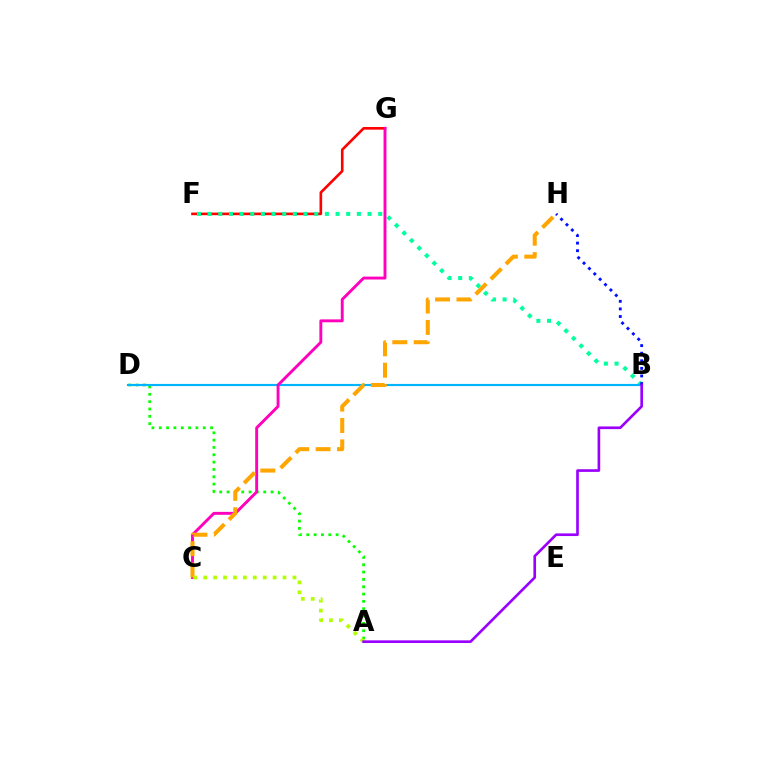{('A', 'D'): [{'color': '#08ff00', 'line_style': 'dotted', 'thickness': 1.99}], ('F', 'G'): [{'color': '#ff0000', 'line_style': 'solid', 'thickness': 1.9}], ('B', 'F'): [{'color': '#00ff9d', 'line_style': 'dotted', 'thickness': 2.9}], ('B', 'D'): [{'color': '#00b5ff', 'line_style': 'solid', 'thickness': 1.55}], ('C', 'G'): [{'color': '#ff00bd', 'line_style': 'solid', 'thickness': 2.09}], ('C', 'H'): [{'color': '#ffa500', 'line_style': 'dashed', 'thickness': 2.91}], ('A', 'C'): [{'color': '#b3ff00', 'line_style': 'dotted', 'thickness': 2.69}], ('B', 'H'): [{'color': '#0010ff', 'line_style': 'dotted', 'thickness': 2.06}], ('A', 'B'): [{'color': '#9b00ff', 'line_style': 'solid', 'thickness': 1.91}]}